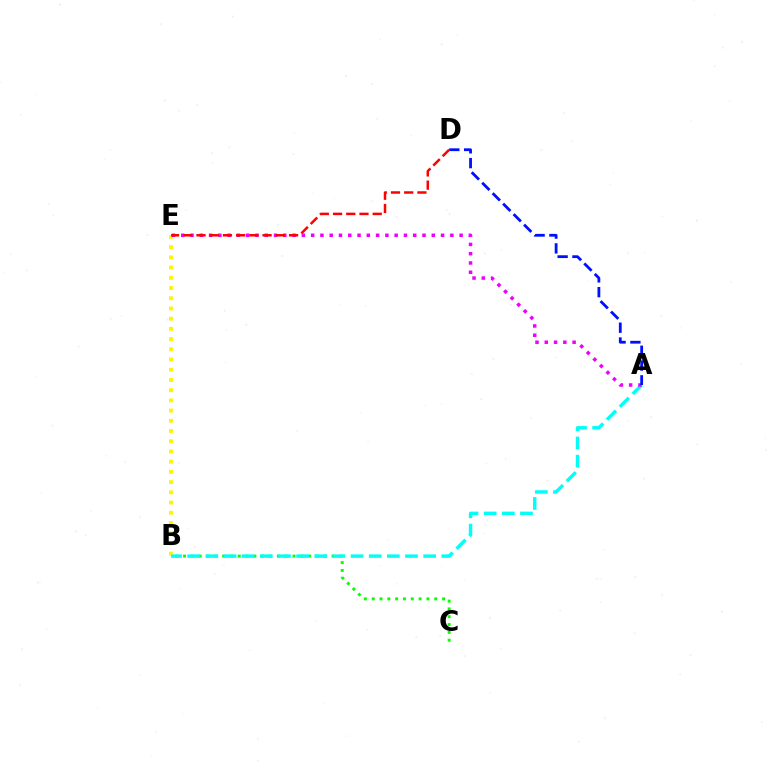{('B', 'E'): [{'color': '#fcf500', 'line_style': 'dotted', 'thickness': 2.78}], ('B', 'C'): [{'color': '#08ff00', 'line_style': 'dotted', 'thickness': 2.12}], ('A', 'B'): [{'color': '#00fff6', 'line_style': 'dashed', 'thickness': 2.47}], ('A', 'E'): [{'color': '#ee00ff', 'line_style': 'dotted', 'thickness': 2.52}], ('A', 'D'): [{'color': '#0010ff', 'line_style': 'dashed', 'thickness': 2.01}], ('D', 'E'): [{'color': '#ff0000', 'line_style': 'dashed', 'thickness': 1.8}]}